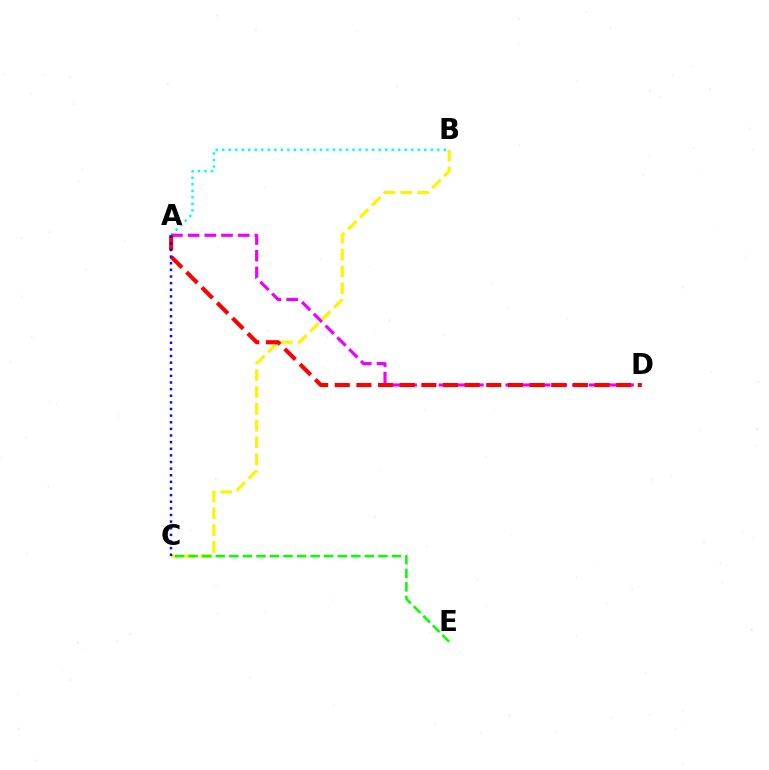{('A', 'B'): [{'color': '#00fff6', 'line_style': 'dotted', 'thickness': 1.77}], ('A', 'D'): [{'color': '#ee00ff', 'line_style': 'dashed', 'thickness': 2.27}, {'color': '#ff0000', 'line_style': 'dashed', 'thickness': 2.94}], ('B', 'C'): [{'color': '#fcf500', 'line_style': 'dashed', 'thickness': 2.29}], ('C', 'E'): [{'color': '#08ff00', 'line_style': 'dashed', 'thickness': 1.84}], ('A', 'C'): [{'color': '#0010ff', 'line_style': 'dotted', 'thickness': 1.8}]}